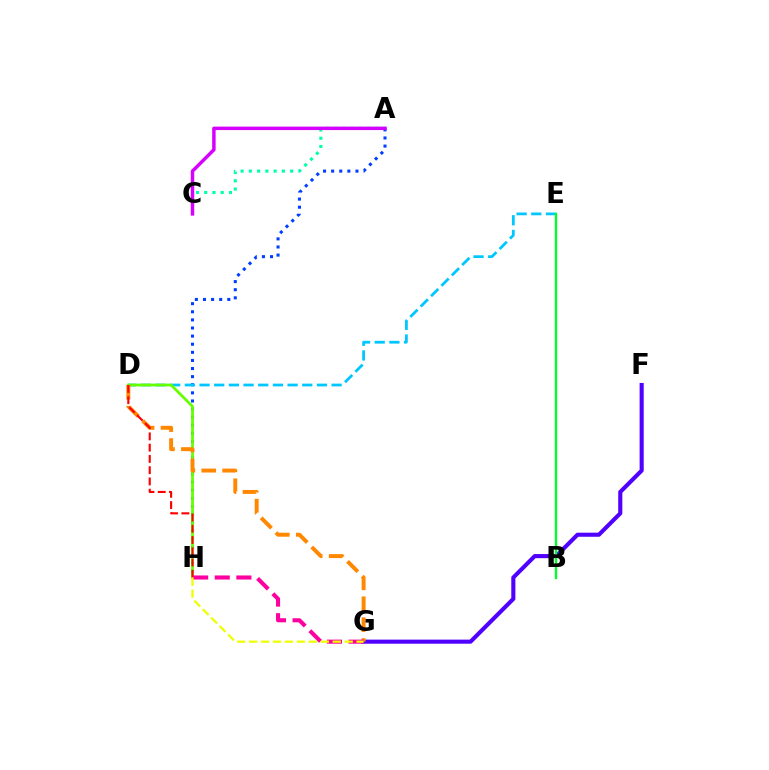{('A', 'H'): [{'color': '#003fff', 'line_style': 'dotted', 'thickness': 2.2}], ('D', 'E'): [{'color': '#00c7ff', 'line_style': 'dashed', 'thickness': 1.99}], ('D', 'H'): [{'color': '#66ff00', 'line_style': 'solid', 'thickness': 2.01}, {'color': '#ff0000', 'line_style': 'dashed', 'thickness': 1.53}], ('F', 'G'): [{'color': '#4f00ff', 'line_style': 'solid', 'thickness': 2.95}], ('D', 'G'): [{'color': '#ff8800', 'line_style': 'dashed', 'thickness': 2.84}], ('A', 'C'): [{'color': '#00ffaf', 'line_style': 'dotted', 'thickness': 2.24}, {'color': '#d600ff', 'line_style': 'solid', 'thickness': 2.5}], ('G', 'H'): [{'color': '#ff00a0', 'line_style': 'dashed', 'thickness': 2.94}, {'color': '#eeff00', 'line_style': 'dashed', 'thickness': 1.62}], ('B', 'E'): [{'color': '#00ff27', 'line_style': 'solid', 'thickness': 1.68}]}